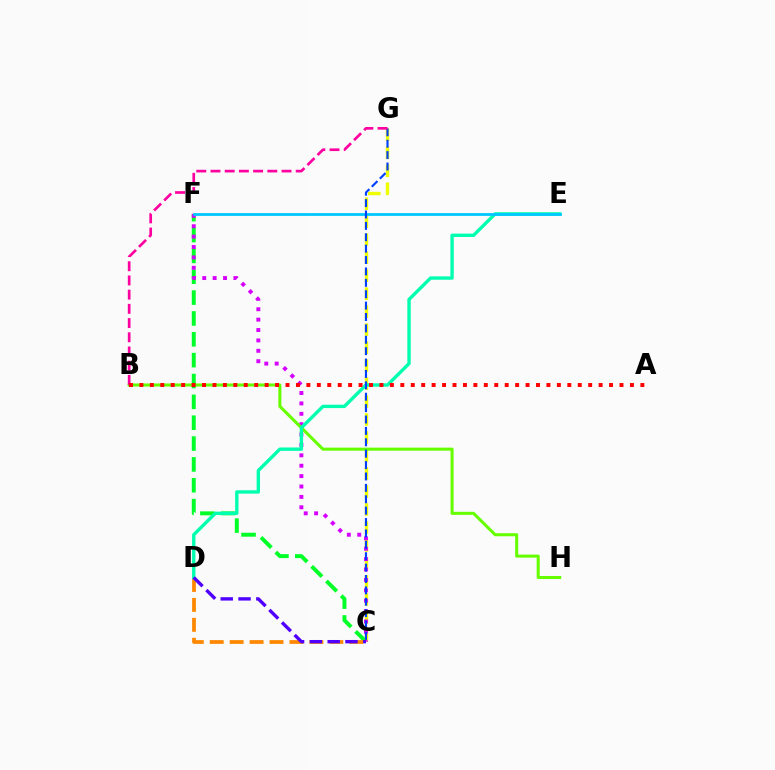{('C', 'F'): [{'color': '#00ff27', 'line_style': 'dashed', 'thickness': 2.83}, {'color': '#d600ff', 'line_style': 'dotted', 'thickness': 2.82}], ('C', 'G'): [{'color': '#eeff00', 'line_style': 'dashed', 'thickness': 2.44}, {'color': '#003fff', 'line_style': 'dashed', 'thickness': 1.55}], ('B', 'H'): [{'color': '#66ff00', 'line_style': 'solid', 'thickness': 2.2}], ('C', 'D'): [{'color': '#ff8800', 'line_style': 'dashed', 'thickness': 2.71}, {'color': '#4f00ff', 'line_style': 'dashed', 'thickness': 2.42}], ('D', 'E'): [{'color': '#00ffaf', 'line_style': 'solid', 'thickness': 2.42}], ('E', 'F'): [{'color': '#00c7ff', 'line_style': 'solid', 'thickness': 2.0}], ('B', 'G'): [{'color': '#ff00a0', 'line_style': 'dashed', 'thickness': 1.93}], ('A', 'B'): [{'color': '#ff0000', 'line_style': 'dotted', 'thickness': 2.84}]}